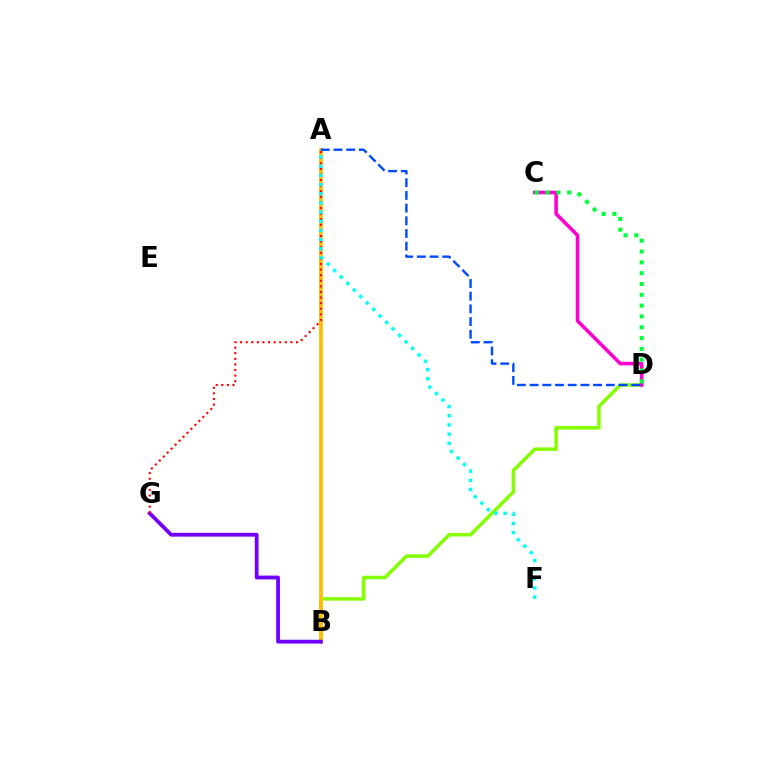{('B', 'D'): [{'color': '#84ff00', 'line_style': 'solid', 'thickness': 2.52}], ('A', 'B'): [{'color': '#ffbd00', 'line_style': 'solid', 'thickness': 2.7}], ('C', 'D'): [{'color': '#ff00cf', 'line_style': 'solid', 'thickness': 2.57}, {'color': '#00ff39', 'line_style': 'dotted', 'thickness': 2.94}], ('B', 'G'): [{'color': '#7200ff', 'line_style': 'solid', 'thickness': 2.74}], ('A', 'G'): [{'color': '#ff0000', 'line_style': 'dotted', 'thickness': 1.52}], ('A', 'D'): [{'color': '#004bff', 'line_style': 'dashed', 'thickness': 1.73}], ('A', 'F'): [{'color': '#00fff6', 'line_style': 'dotted', 'thickness': 2.49}]}